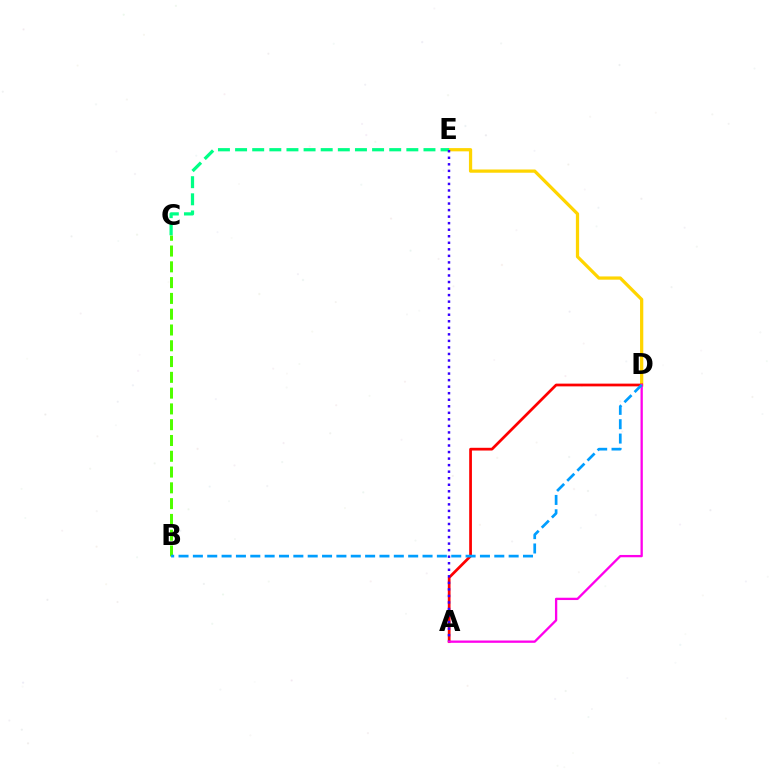{('D', 'E'): [{'color': '#ffd500', 'line_style': 'solid', 'thickness': 2.34}], ('B', 'C'): [{'color': '#4fff00', 'line_style': 'dashed', 'thickness': 2.14}], ('C', 'E'): [{'color': '#00ff86', 'line_style': 'dashed', 'thickness': 2.33}], ('A', 'D'): [{'color': '#ff0000', 'line_style': 'solid', 'thickness': 1.97}, {'color': '#ff00ed', 'line_style': 'solid', 'thickness': 1.66}], ('A', 'E'): [{'color': '#3700ff', 'line_style': 'dotted', 'thickness': 1.78}], ('B', 'D'): [{'color': '#009eff', 'line_style': 'dashed', 'thickness': 1.95}]}